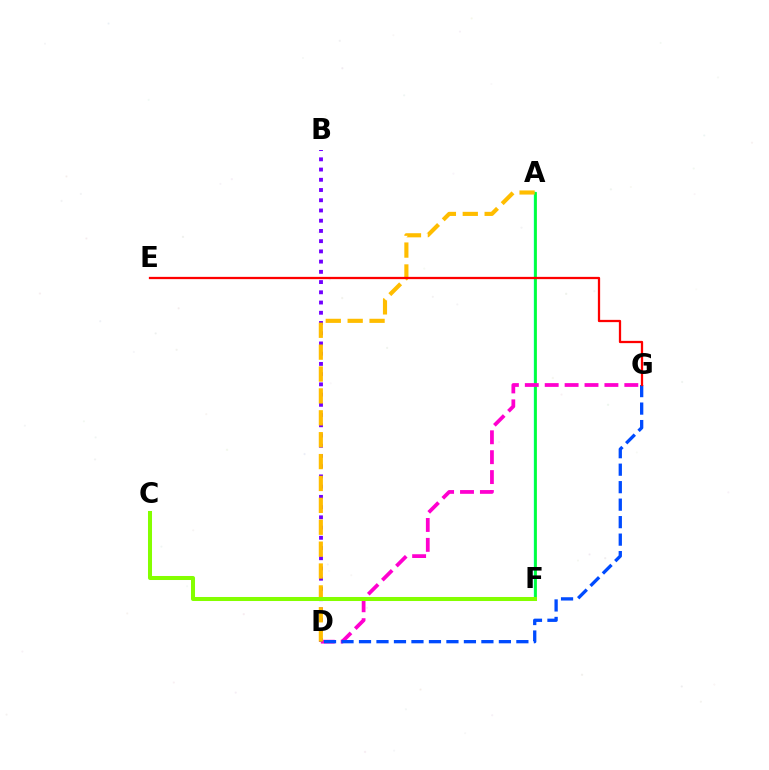{('A', 'F'): [{'color': '#00fff6', 'line_style': 'solid', 'thickness': 1.73}, {'color': '#00ff39', 'line_style': 'solid', 'thickness': 1.98}], ('D', 'G'): [{'color': '#ff00cf', 'line_style': 'dashed', 'thickness': 2.7}, {'color': '#004bff', 'line_style': 'dashed', 'thickness': 2.38}], ('B', 'D'): [{'color': '#7200ff', 'line_style': 'dotted', 'thickness': 2.78}], ('A', 'D'): [{'color': '#ffbd00', 'line_style': 'dashed', 'thickness': 2.97}], ('E', 'G'): [{'color': '#ff0000', 'line_style': 'solid', 'thickness': 1.63}], ('C', 'F'): [{'color': '#84ff00', 'line_style': 'solid', 'thickness': 2.9}]}